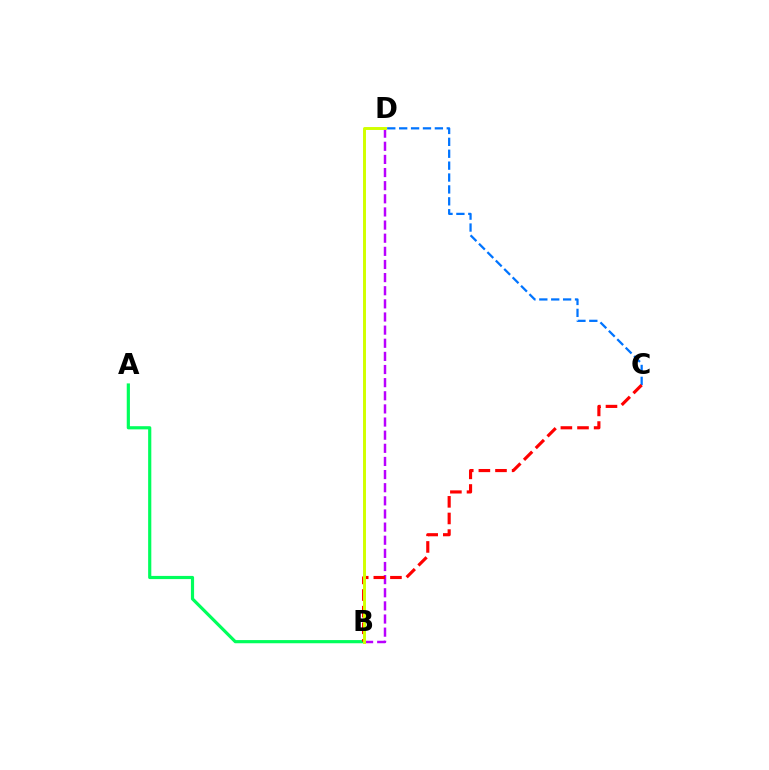{('A', 'B'): [{'color': '#00ff5c', 'line_style': 'solid', 'thickness': 2.29}], ('C', 'D'): [{'color': '#0074ff', 'line_style': 'dashed', 'thickness': 1.62}], ('B', 'D'): [{'color': '#b900ff', 'line_style': 'dashed', 'thickness': 1.78}, {'color': '#d1ff00', 'line_style': 'solid', 'thickness': 2.12}], ('B', 'C'): [{'color': '#ff0000', 'line_style': 'dashed', 'thickness': 2.26}]}